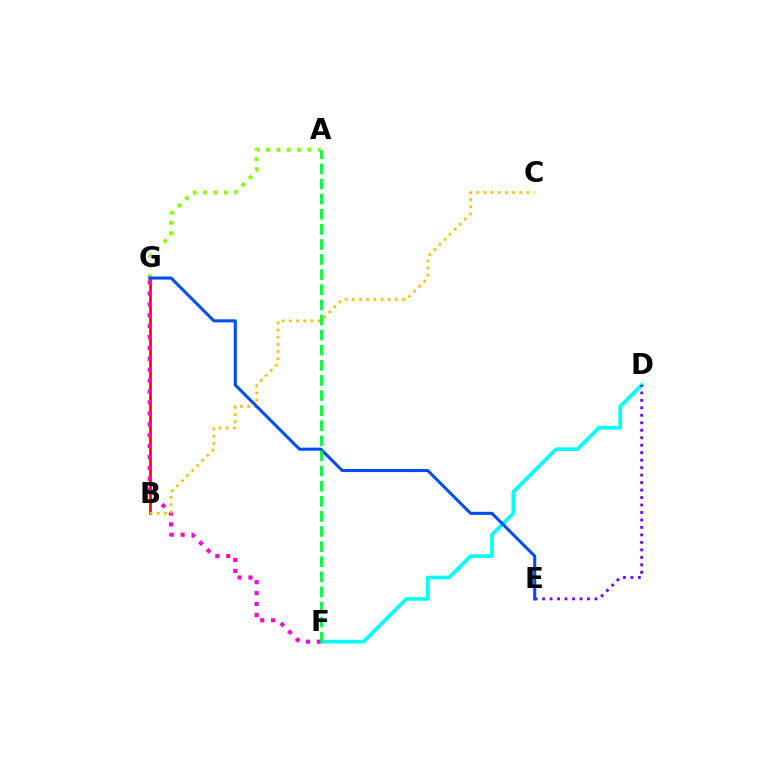{('B', 'G'): [{'color': '#ff0000', 'line_style': 'solid', 'thickness': 1.93}], ('D', 'F'): [{'color': '#00fff6', 'line_style': 'solid', 'thickness': 2.62}], ('A', 'G'): [{'color': '#84ff00', 'line_style': 'dotted', 'thickness': 2.81}], ('F', 'G'): [{'color': '#ff00cf', 'line_style': 'dotted', 'thickness': 2.96}], ('D', 'E'): [{'color': '#7200ff', 'line_style': 'dotted', 'thickness': 2.03}], ('B', 'C'): [{'color': '#ffbd00', 'line_style': 'dotted', 'thickness': 1.95}], ('E', 'G'): [{'color': '#004bff', 'line_style': 'solid', 'thickness': 2.2}], ('A', 'F'): [{'color': '#00ff39', 'line_style': 'dashed', 'thickness': 2.05}]}